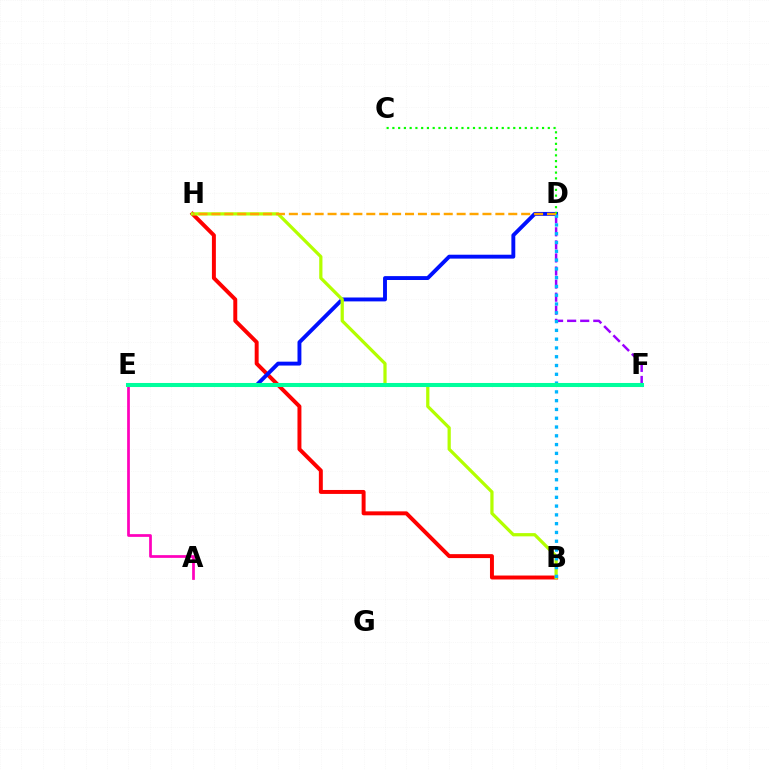{('A', 'E'): [{'color': '#ff00bd', 'line_style': 'solid', 'thickness': 1.96}], ('B', 'H'): [{'color': '#ff0000', 'line_style': 'solid', 'thickness': 2.84}, {'color': '#b3ff00', 'line_style': 'solid', 'thickness': 2.33}], ('D', 'E'): [{'color': '#0010ff', 'line_style': 'solid', 'thickness': 2.8}], ('C', 'D'): [{'color': '#08ff00', 'line_style': 'dotted', 'thickness': 1.56}], ('D', 'F'): [{'color': '#9b00ff', 'line_style': 'dashed', 'thickness': 1.78}], ('B', 'D'): [{'color': '#00b5ff', 'line_style': 'dotted', 'thickness': 2.39}], ('E', 'F'): [{'color': '#00ff9d', 'line_style': 'solid', 'thickness': 2.92}], ('D', 'H'): [{'color': '#ffa500', 'line_style': 'dashed', 'thickness': 1.75}]}